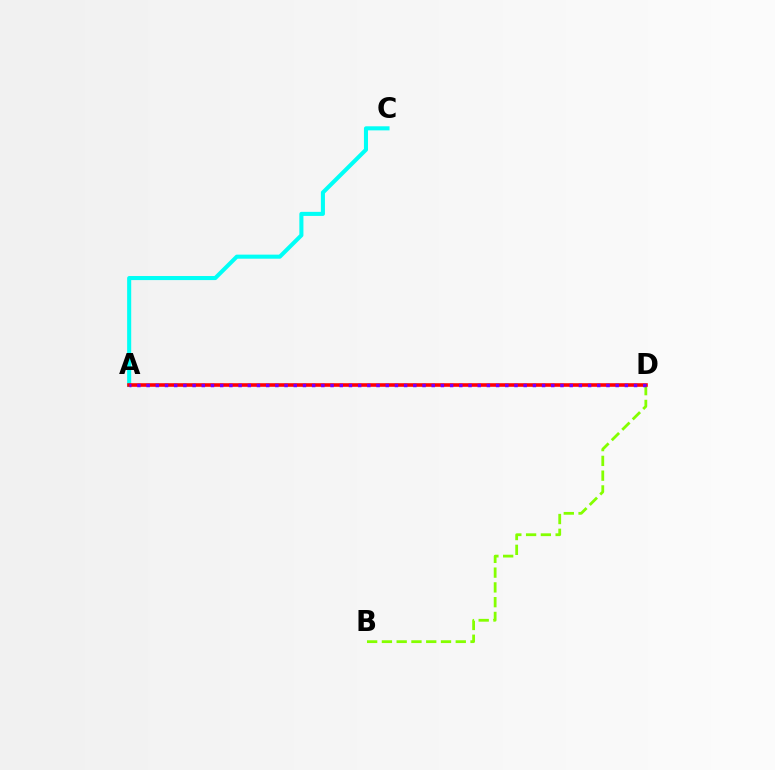{('A', 'C'): [{'color': '#00fff6', 'line_style': 'solid', 'thickness': 2.93}], ('B', 'D'): [{'color': '#84ff00', 'line_style': 'dashed', 'thickness': 2.01}], ('A', 'D'): [{'color': '#ff0000', 'line_style': 'solid', 'thickness': 2.58}, {'color': '#7200ff', 'line_style': 'dotted', 'thickness': 2.5}]}